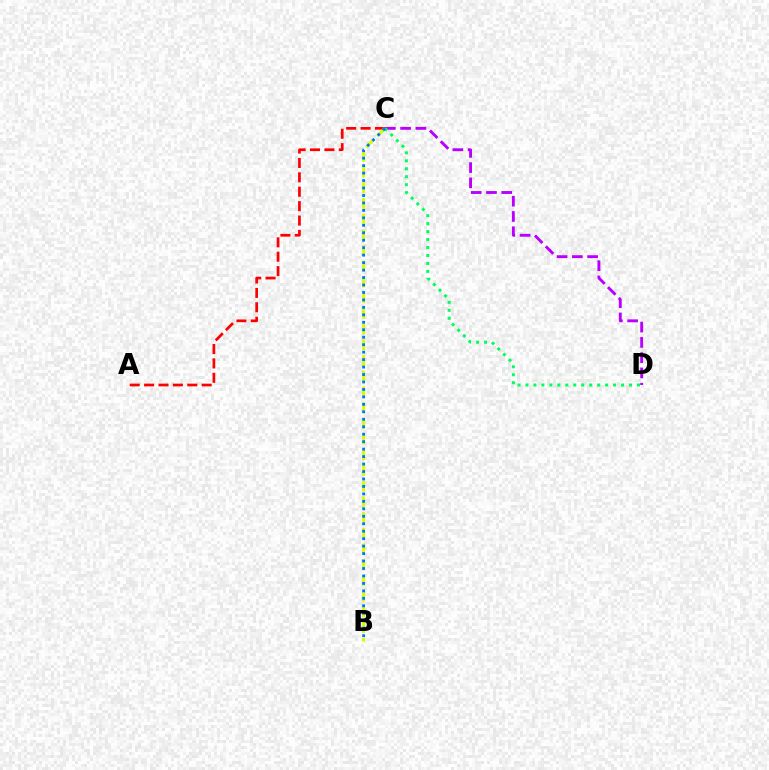{('A', 'C'): [{'color': '#ff0000', 'line_style': 'dashed', 'thickness': 1.96}], ('C', 'D'): [{'color': '#b900ff', 'line_style': 'dashed', 'thickness': 2.08}, {'color': '#00ff5c', 'line_style': 'dotted', 'thickness': 2.16}], ('B', 'C'): [{'color': '#d1ff00', 'line_style': 'dashed', 'thickness': 2.13}, {'color': '#0074ff', 'line_style': 'dotted', 'thickness': 2.03}]}